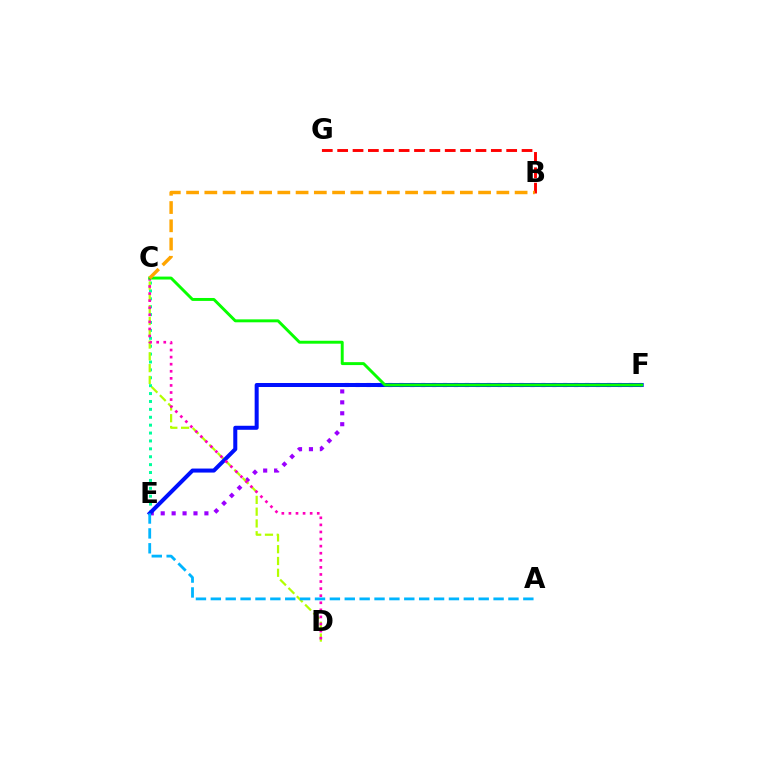{('C', 'E'): [{'color': '#00ff9d', 'line_style': 'dotted', 'thickness': 2.15}], ('E', 'F'): [{'color': '#9b00ff', 'line_style': 'dotted', 'thickness': 2.97}, {'color': '#0010ff', 'line_style': 'solid', 'thickness': 2.89}], ('C', 'D'): [{'color': '#b3ff00', 'line_style': 'dashed', 'thickness': 1.6}, {'color': '#ff00bd', 'line_style': 'dotted', 'thickness': 1.92}], ('C', 'F'): [{'color': '#08ff00', 'line_style': 'solid', 'thickness': 2.11}], ('B', 'G'): [{'color': '#ff0000', 'line_style': 'dashed', 'thickness': 2.09}], ('B', 'C'): [{'color': '#ffa500', 'line_style': 'dashed', 'thickness': 2.48}], ('A', 'E'): [{'color': '#00b5ff', 'line_style': 'dashed', 'thickness': 2.02}]}